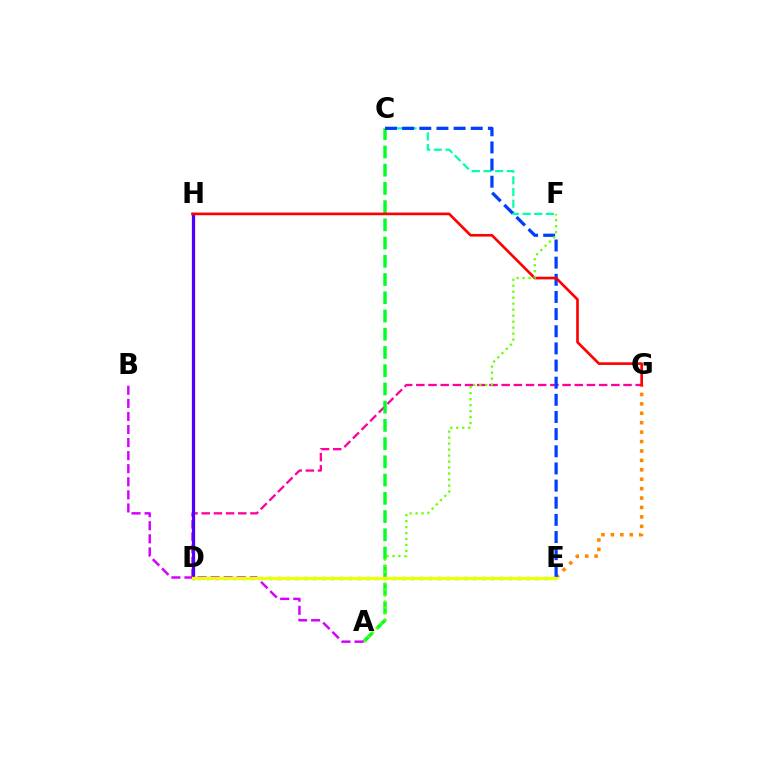{('D', 'G'): [{'color': '#ff00a0', 'line_style': 'dashed', 'thickness': 1.66}], ('C', 'F'): [{'color': '#00ffaf', 'line_style': 'dashed', 'thickness': 1.59}], ('A', 'C'): [{'color': '#00ff27', 'line_style': 'dashed', 'thickness': 2.48}], ('E', 'G'): [{'color': '#ff8800', 'line_style': 'dotted', 'thickness': 2.56}], ('D', 'H'): [{'color': '#4f00ff', 'line_style': 'solid', 'thickness': 2.35}], ('C', 'E'): [{'color': '#003fff', 'line_style': 'dashed', 'thickness': 2.33}], ('G', 'H'): [{'color': '#ff0000', 'line_style': 'solid', 'thickness': 1.9}], ('A', 'F'): [{'color': '#66ff00', 'line_style': 'dotted', 'thickness': 1.63}], ('A', 'B'): [{'color': '#d600ff', 'line_style': 'dashed', 'thickness': 1.78}], ('D', 'E'): [{'color': '#00c7ff', 'line_style': 'dotted', 'thickness': 2.42}, {'color': '#eeff00', 'line_style': 'solid', 'thickness': 2.31}]}